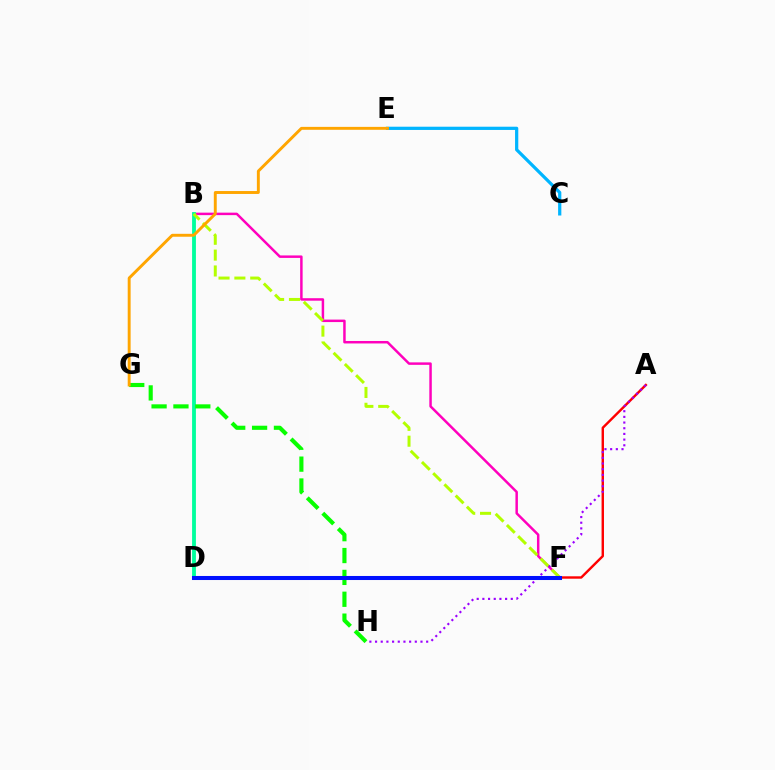{('B', 'F'): [{'color': '#ff00bd', 'line_style': 'solid', 'thickness': 1.78}, {'color': '#b3ff00', 'line_style': 'dashed', 'thickness': 2.15}], ('A', 'F'): [{'color': '#ff0000', 'line_style': 'solid', 'thickness': 1.74}], ('B', 'D'): [{'color': '#00ff9d', 'line_style': 'solid', 'thickness': 2.75}], ('C', 'E'): [{'color': '#00b5ff', 'line_style': 'solid', 'thickness': 2.33}], ('A', 'H'): [{'color': '#9b00ff', 'line_style': 'dotted', 'thickness': 1.54}], ('G', 'H'): [{'color': '#08ff00', 'line_style': 'dashed', 'thickness': 2.97}], ('D', 'F'): [{'color': '#0010ff', 'line_style': 'solid', 'thickness': 2.91}], ('E', 'G'): [{'color': '#ffa500', 'line_style': 'solid', 'thickness': 2.1}]}